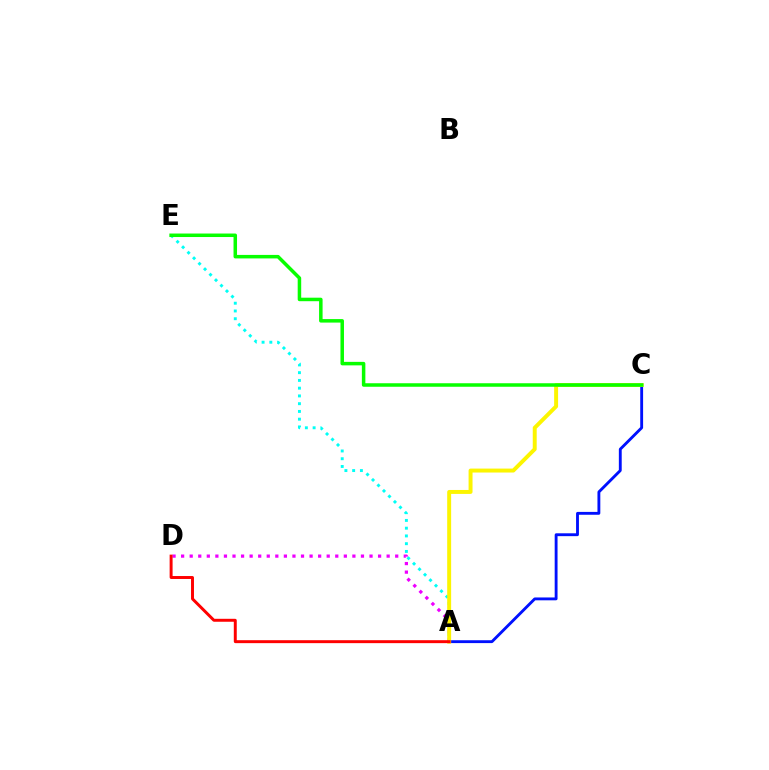{('A', 'D'): [{'color': '#ee00ff', 'line_style': 'dotted', 'thickness': 2.33}, {'color': '#ff0000', 'line_style': 'solid', 'thickness': 2.13}], ('A', 'C'): [{'color': '#0010ff', 'line_style': 'solid', 'thickness': 2.06}, {'color': '#fcf500', 'line_style': 'solid', 'thickness': 2.84}], ('A', 'E'): [{'color': '#00fff6', 'line_style': 'dotted', 'thickness': 2.11}], ('C', 'E'): [{'color': '#08ff00', 'line_style': 'solid', 'thickness': 2.52}]}